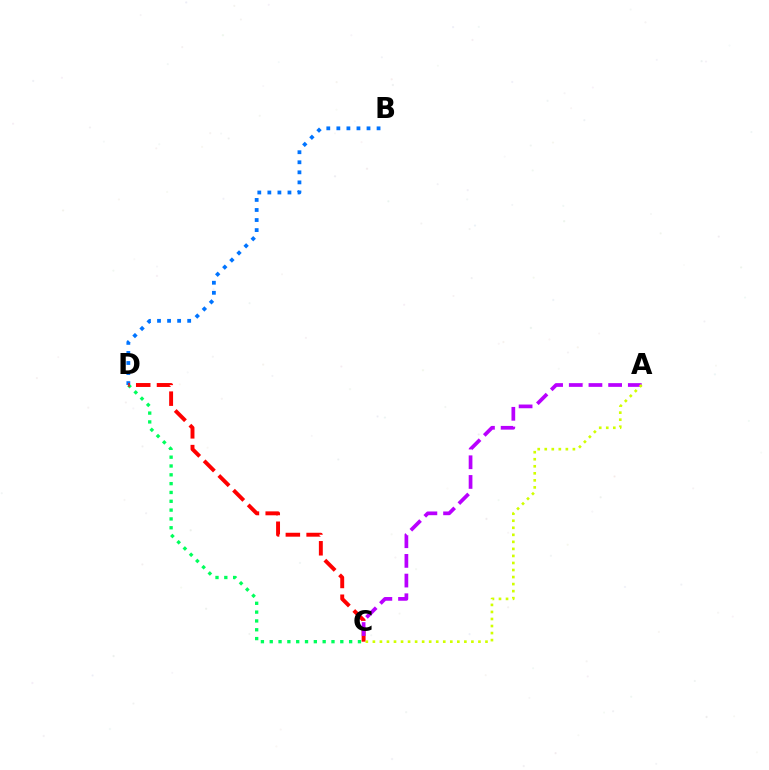{('C', 'D'): [{'color': '#00ff5c', 'line_style': 'dotted', 'thickness': 2.4}, {'color': '#ff0000', 'line_style': 'dashed', 'thickness': 2.82}], ('B', 'D'): [{'color': '#0074ff', 'line_style': 'dotted', 'thickness': 2.73}], ('A', 'C'): [{'color': '#b900ff', 'line_style': 'dashed', 'thickness': 2.67}, {'color': '#d1ff00', 'line_style': 'dotted', 'thickness': 1.91}]}